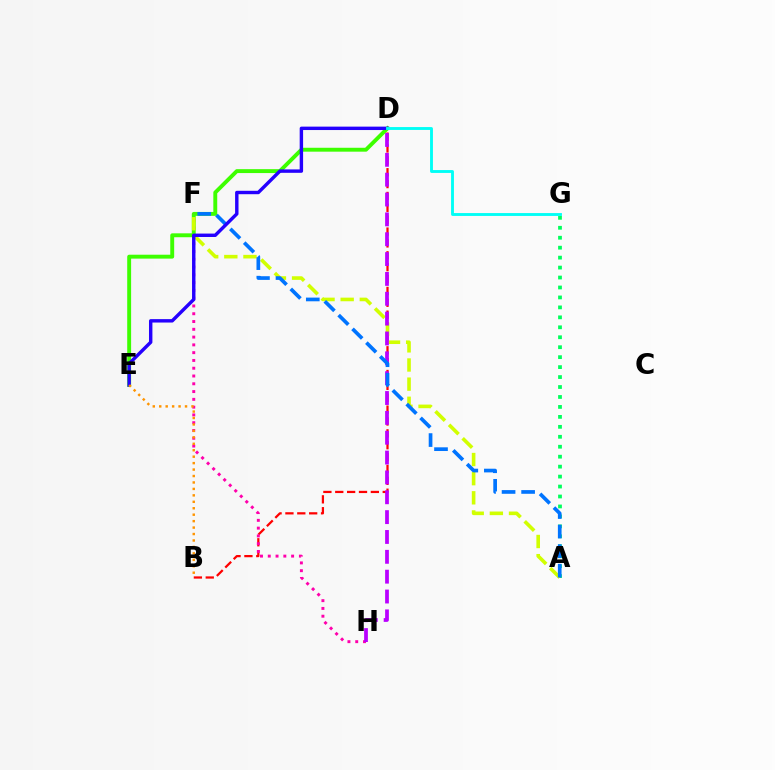{('D', 'E'): [{'color': '#3dff00', 'line_style': 'solid', 'thickness': 2.81}, {'color': '#2500ff', 'line_style': 'solid', 'thickness': 2.46}], ('B', 'D'): [{'color': '#ff0000', 'line_style': 'dashed', 'thickness': 1.61}], ('F', 'H'): [{'color': '#ff00ac', 'line_style': 'dotted', 'thickness': 2.11}], ('A', 'G'): [{'color': '#00ff5c', 'line_style': 'dotted', 'thickness': 2.7}], ('A', 'F'): [{'color': '#d1ff00', 'line_style': 'dashed', 'thickness': 2.6}, {'color': '#0074ff', 'line_style': 'dashed', 'thickness': 2.66}], ('D', 'H'): [{'color': '#b900ff', 'line_style': 'dashed', 'thickness': 2.7}], ('B', 'E'): [{'color': '#ff9400', 'line_style': 'dotted', 'thickness': 1.75}], ('D', 'G'): [{'color': '#00fff6', 'line_style': 'solid', 'thickness': 2.07}]}